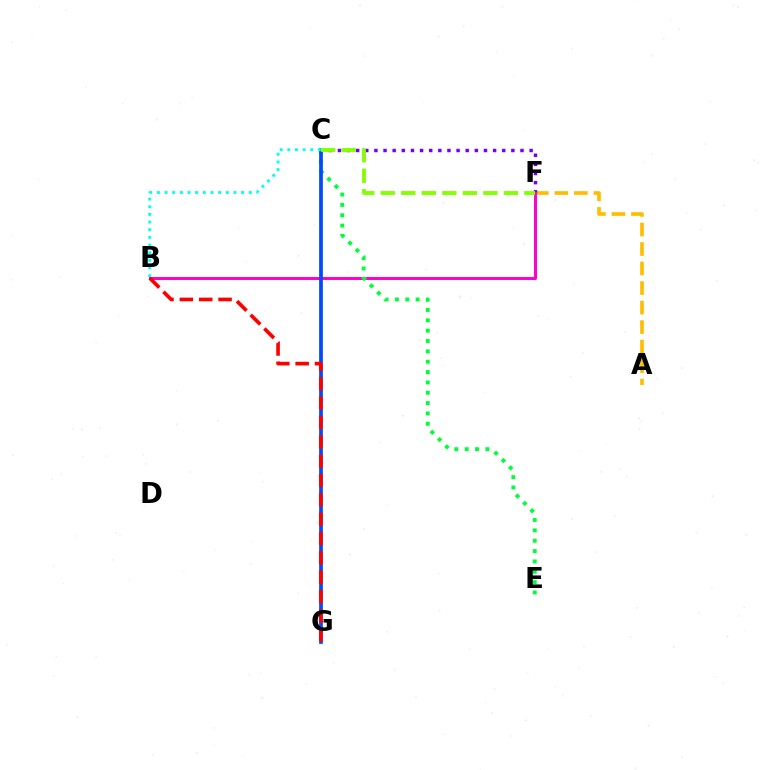{('A', 'F'): [{'color': '#ffbd00', 'line_style': 'dashed', 'thickness': 2.65}], ('C', 'F'): [{'color': '#7200ff', 'line_style': 'dotted', 'thickness': 2.48}, {'color': '#84ff00', 'line_style': 'dashed', 'thickness': 2.79}], ('B', 'F'): [{'color': '#ff00cf', 'line_style': 'solid', 'thickness': 2.14}], ('C', 'E'): [{'color': '#00ff39', 'line_style': 'dotted', 'thickness': 2.81}], ('C', 'G'): [{'color': '#004bff', 'line_style': 'solid', 'thickness': 2.68}], ('B', 'C'): [{'color': '#00fff6', 'line_style': 'dotted', 'thickness': 2.08}], ('B', 'G'): [{'color': '#ff0000', 'line_style': 'dashed', 'thickness': 2.63}]}